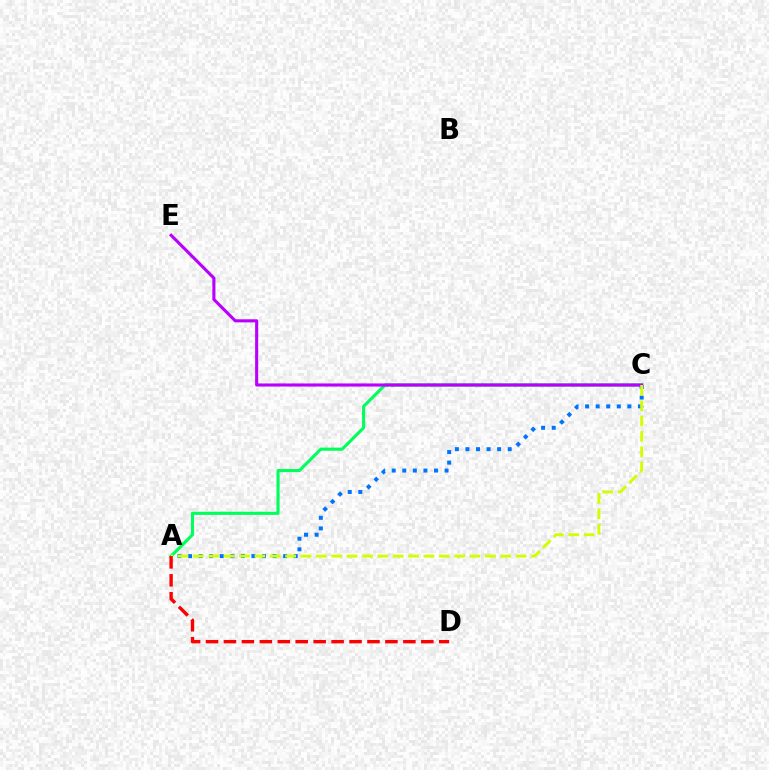{('A', 'C'): [{'color': '#00ff5c', 'line_style': 'solid', 'thickness': 2.24}, {'color': '#0074ff', 'line_style': 'dotted', 'thickness': 2.87}, {'color': '#d1ff00', 'line_style': 'dashed', 'thickness': 2.09}], ('C', 'E'): [{'color': '#b900ff', 'line_style': 'solid', 'thickness': 2.23}], ('A', 'D'): [{'color': '#ff0000', 'line_style': 'dashed', 'thickness': 2.44}]}